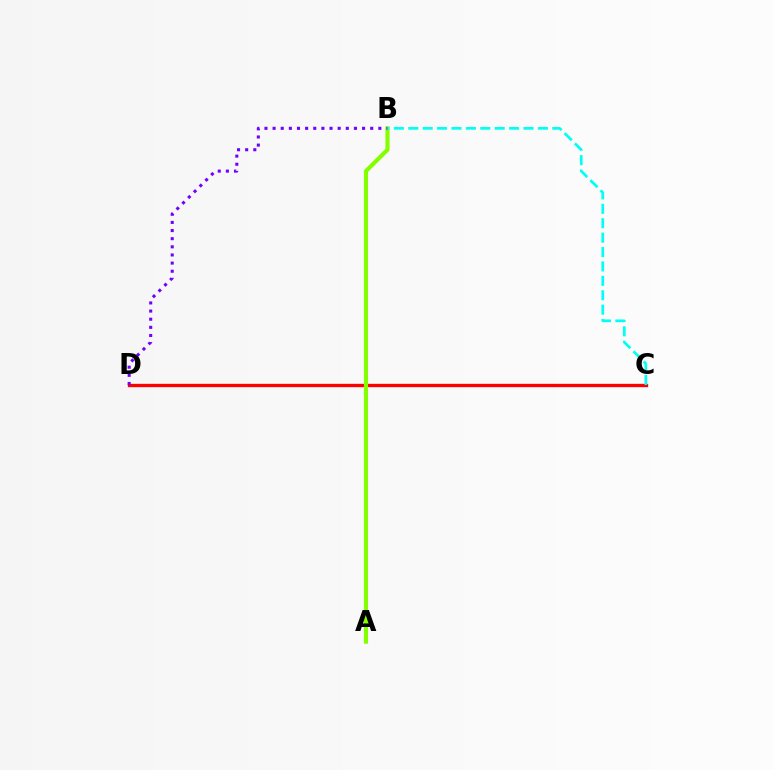{('C', 'D'): [{'color': '#ff0000', 'line_style': 'solid', 'thickness': 2.4}], ('A', 'B'): [{'color': '#84ff00', 'line_style': 'solid', 'thickness': 2.97}], ('B', 'D'): [{'color': '#7200ff', 'line_style': 'dotted', 'thickness': 2.21}], ('B', 'C'): [{'color': '#00fff6', 'line_style': 'dashed', 'thickness': 1.96}]}